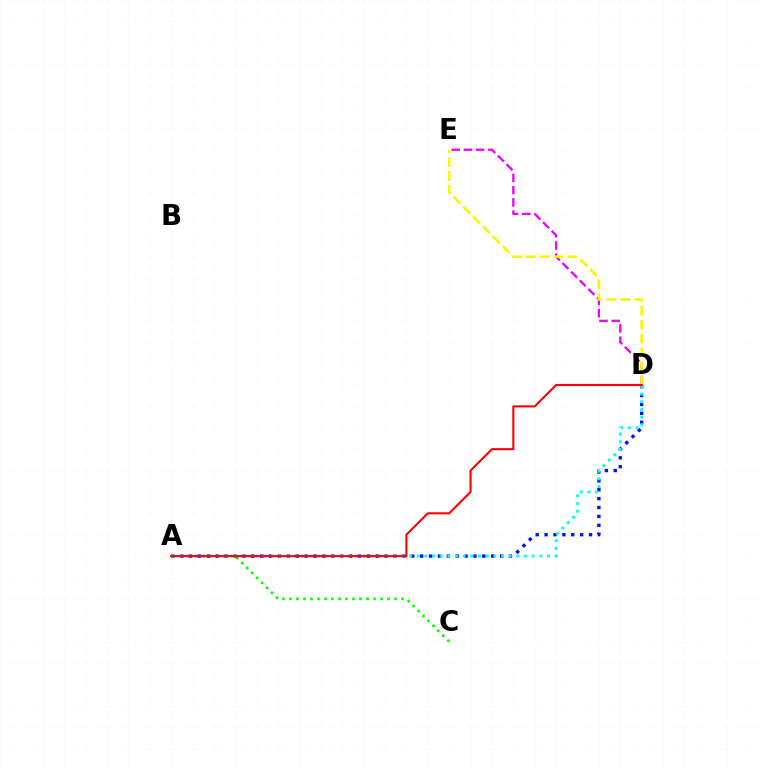{('A', 'C'): [{'color': '#08ff00', 'line_style': 'dotted', 'thickness': 1.9}], ('D', 'E'): [{'color': '#ee00ff', 'line_style': 'dashed', 'thickness': 1.66}, {'color': '#fcf500', 'line_style': 'dashed', 'thickness': 1.88}], ('A', 'D'): [{'color': '#0010ff', 'line_style': 'dotted', 'thickness': 2.41}, {'color': '#00fff6', 'line_style': 'dotted', 'thickness': 2.08}, {'color': '#ff0000', 'line_style': 'solid', 'thickness': 1.51}]}